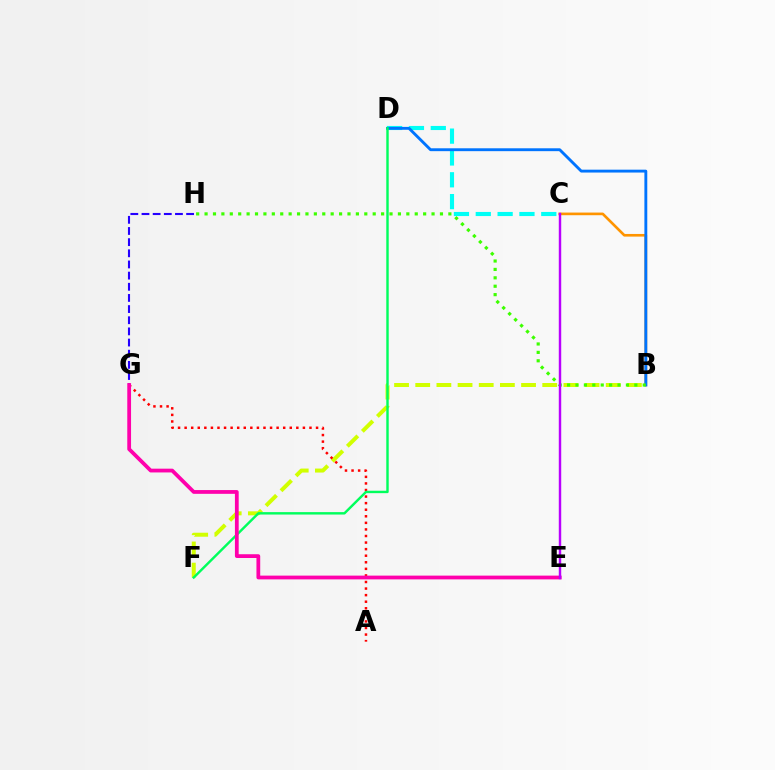{('B', 'C'): [{'color': '#ff9400', 'line_style': 'solid', 'thickness': 1.91}], ('C', 'D'): [{'color': '#00fff6', 'line_style': 'dashed', 'thickness': 2.97}], ('G', 'H'): [{'color': '#2500ff', 'line_style': 'dashed', 'thickness': 1.52}], ('B', 'F'): [{'color': '#d1ff00', 'line_style': 'dashed', 'thickness': 2.88}], ('A', 'G'): [{'color': '#ff0000', 'line_style': 'dotted', 'thickness': 1.79}], ('B', 'D'): [{'color': '#0074ff', 'line_style': 'solid', 'thickness': 2.07}], ('D', 'F'): [{'color': '#00ff5c', 'line_style': 'solid', 'thickness': 1.74}], ('B', 'H'): [{'color': '#3dff00', 'line_style': 'dotted', 'thickness': 2.28}], ('E', 'G'): [{'color': '#ff00ac', 'line_style': 'solid', 'thickness': 2.71}], ('C', 'E'): [{'color': '#b900ff', 'line_style': 'solid', 'thickness': 1.75}]}